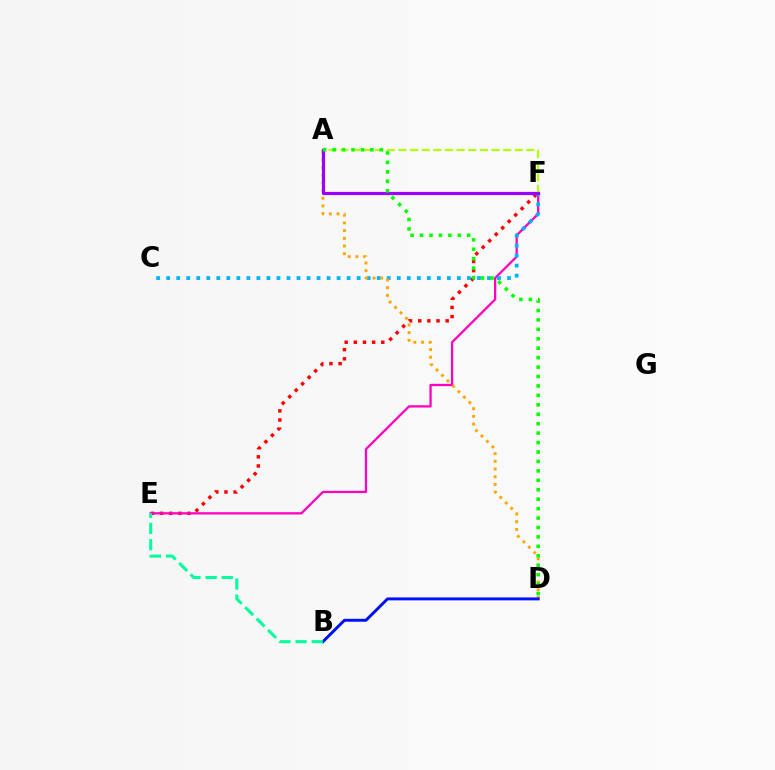{('E', 'F'): [{'color': '#ff0000', 'line_style': 'dotted', 'thickness': 2.49}, {'color': '#ff00bd', 'line_style': 'solid', 'thickness': 1.63}], ('C', 'F'): [{'color': '#00b5ff', 'line_style': 'dotted', 'thickness': 2.72}], ('A', 'F'): [{'color': '#b3ff00', 'line_style': 'dashed', 'thickness': 1.58}, {'color': '#9b00ff', 'line_style': 'solid', 'thickness': 2.31}], ('A', 'D'): [{'color': '#ffa500', 'line_style': 'dotted', 'thickness': 2.09}, {'color': '#08ff00', 'line_style': 'dotted', 'thickness': 2.56}], ('B', 'D'): [{'color': '#0010ff', 'line_style': 'solid', 'thickness': 2.11}], ('B', 'E'): [{'color': '#00ff9d', 'line_style': 'dashed', 'thickness': 2.19}]}